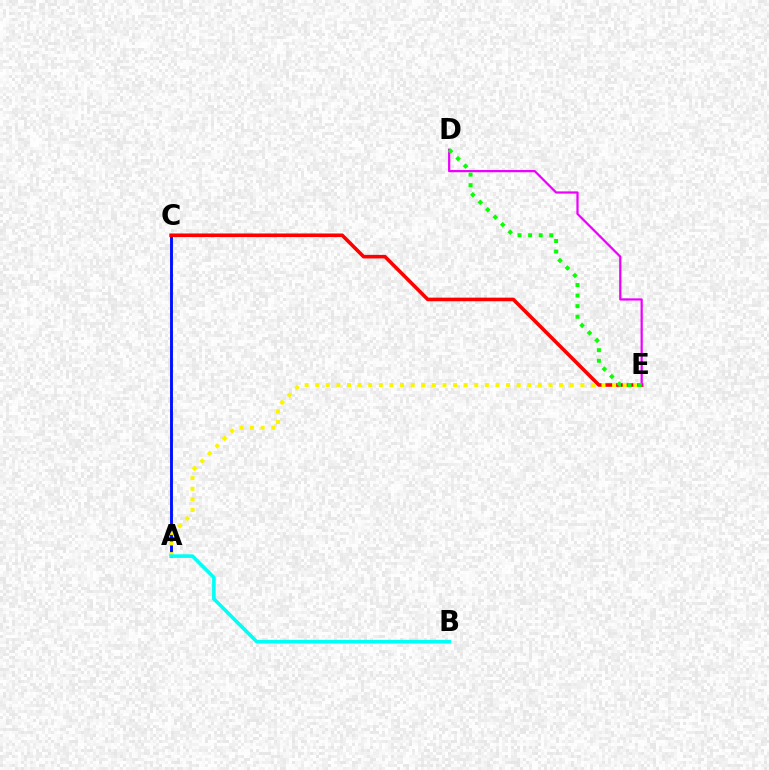{('A', 'C'): [{'color': '#0010ff', 'line_style': 'solid', 'thickness': 2.08}], ('C', 'E'): [{'color': '#ff0000', 'line_style': 'solid', 'thickness': 2.59}], ('A', 'E'): [{'color': '#fcf500', 'line_style': 'dotted', 'thickness': 2.88}], ('D', 'E'): [{'color': '#ee00ff', 'line_style': 'solid', 'thickness': 1.61}, {'color': '#08ff00', 'line_style': 'dotted', 'thickness': 2.87}], ('A', 'B'): [{'color': '#00fff6', 'line_style': 'solid', 'thickness': 2.6}]}